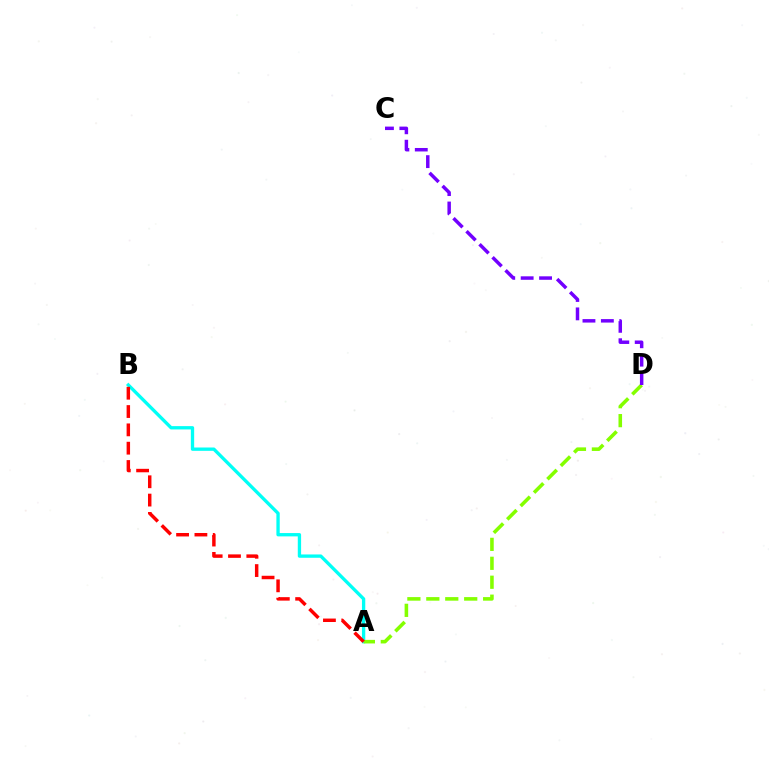{('A', 'B'): [{'color': '#00fff6', 'line_style': 'solid', 'thickness': 2.39}, {'color': '#ff0000', 'line_style': 'dashed', 'thickness': 2.49}], ('A', 'D'): [{'color': '#84ff00', 'line_style': 'dashed', 'thickness': 2.57}], ('C', 'D'): [{'color': '#7200ff', 'line_style': 'dashed', 'thickness': 2.5}]}